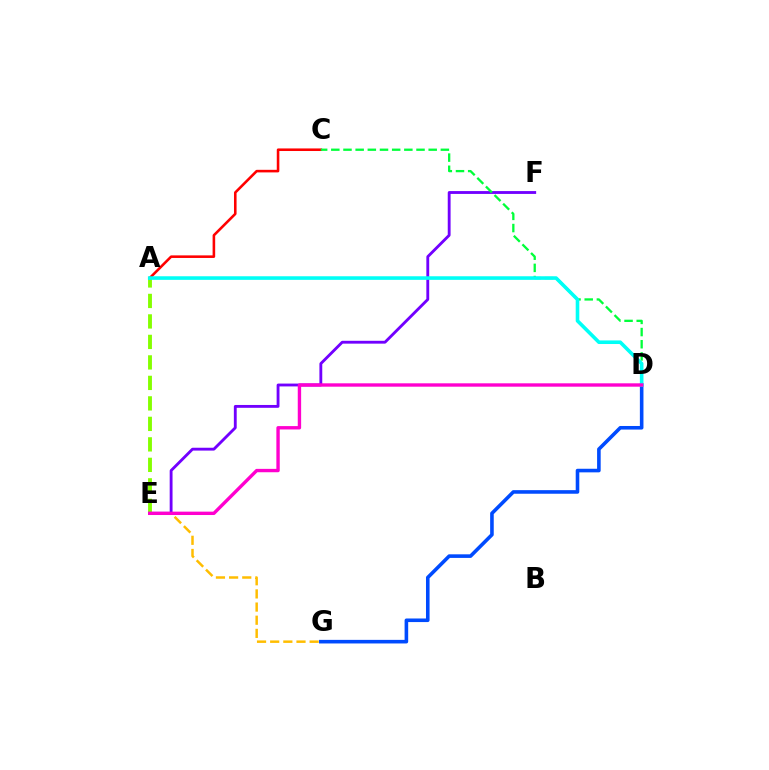{('E', 'G'): [{'color': '#ffbd00', 'line_style': 'dashed', 'thickness': 1.79}], ('D', 'G'): [{'color': '#004bff', 'line_style': 'solid', 'thickness': 2.58}], ('A', 'C'): [{'color': '#ff0000', 'line_style': 'solid', 'thickness': 1.86}], ('A', 'E'): [{'color': '#84ff00', 'line_style': 'dashed', 'thickness': 2.78}], ('E', 'F'): [{'color': '#7200ff', 'line_style': 'solid', 'thickness': 2.05}], ('C', 'D'): [{'color': '#00ff39', 'line_style': 'dashed', 'thickness': 1.65}], ('A', 'D'): [{'color': '#00fff6', 'line_style': 'solid', 'thickness': 2.59}], ('D', 'E'): [{'color': '#ff00cf', 'line_style': 'solid', 'thickness': 2.43}]}